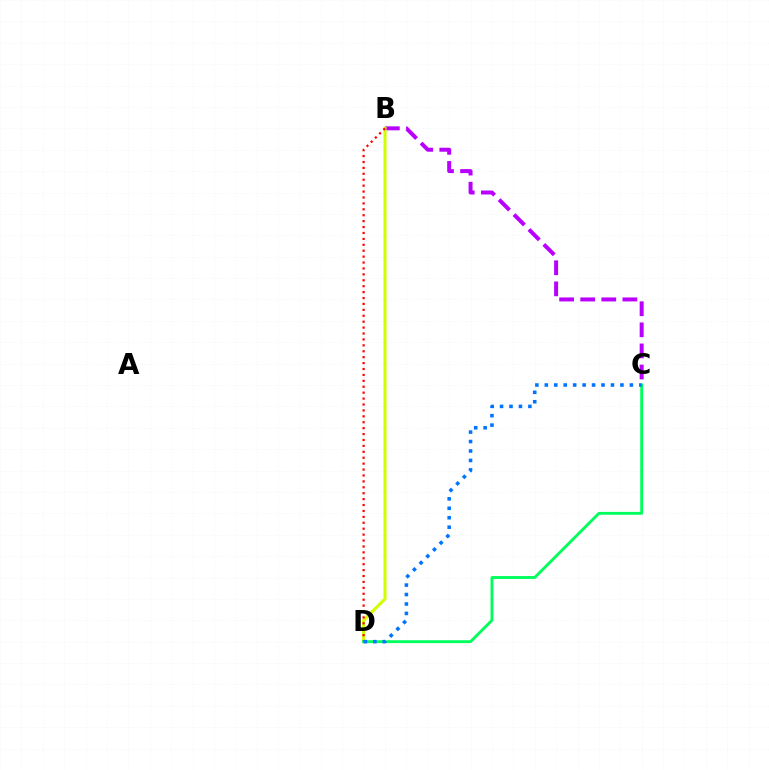{('B', 'C'): [{'color': '#b900ff', 'line_style': 'dashed', 'thickness': 2.86}], ('B', 'D'): [{'color': '#d1ff00', 'line_style': 'solid', 'thickness': 2.2}, {'color': '#ff0000', 'line_style': 'dotted', 'thickness': 1.61}], ('C', 'D'): [{'color': '#00ff5c', 'line_style': 'solid', 'thickness': 2.06}, {'color': '#0074ff', 'line_style': 'dotted', 'thickness': 2.57}]}